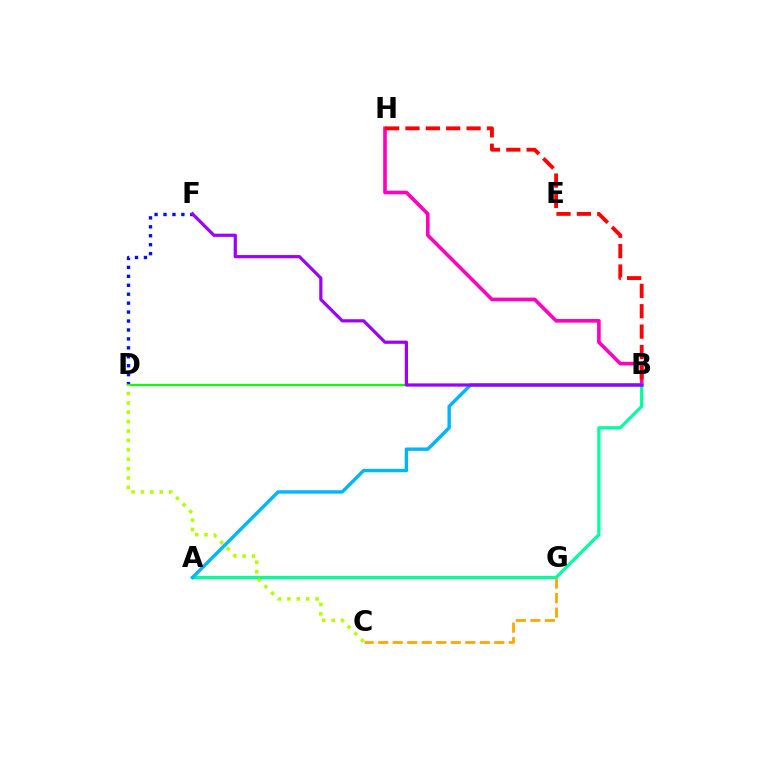{('D', 'F'): [{'color': '#0010ff', 'line_style': 'dotted', 'thickness': 2.43}], ('B', 'D'): [{'color': '#08ff00', 'line_style': 'solid', 'thickness': 1.59}], ('A', 'B'): [{'color': '#00ff9d', 'line_style': 'solid', 'thickness': 2.3}, {'color': '#00b5ff', 'line_style': 'solid', 'thickness': 2.45}], ('C', 'D'): [{'color': '#b3ff00', 'line_style': 'dotted', 'thickness': 2.55}], ('B', 'H'): [{'color': '#ff00bd', 'line_style': 'solid', 'thickness': 2.61}, {'color': '#ff0000', 'line_style': 'dashed', 'thickness': 2.77}], ('C', 'G'): [{'color': '#ffa500', 'line_style': 'dashed', 'thickness': 1.97}], ('B', 'F'): [{'color': '#9b00ff', 'line_style': 'solid', 'thickness': 2.3}]}